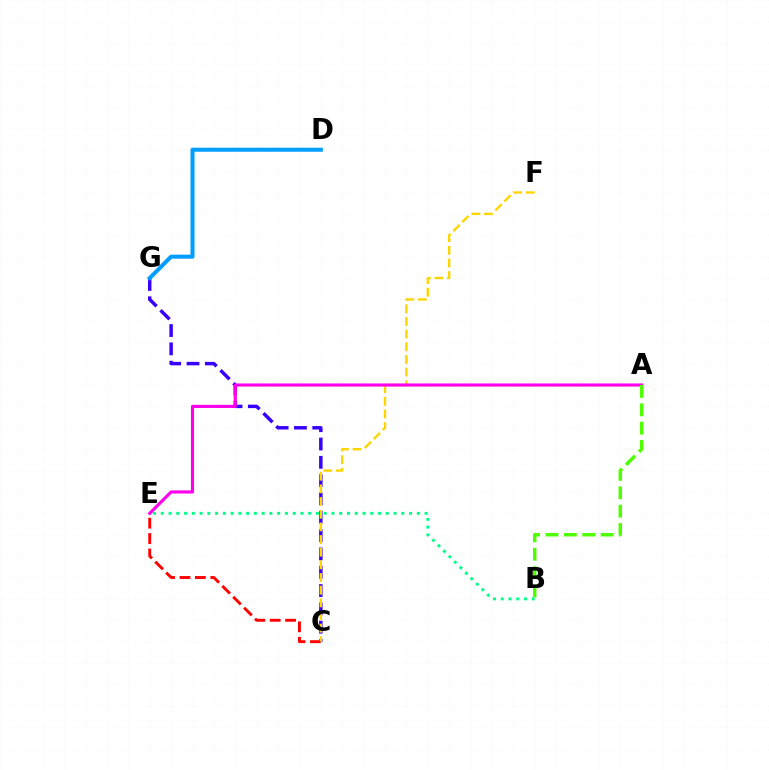{('C', 'E'): [{'color': '#ff0000', 'line_style': 'dashed', 'thickness': 2.09}], ('B', 'E'): [{'color': '#00ff86', 'line_style': 'dotted', 'thickness': 2.11}], ('C', 'G'): [{'color': '#3700ff', 'line_style': 'dashed', 'thickness': 2.49}], ('C', 'F'): [{'color': '#ffd500', 'line_style': 'dashed', 'thickness': 1.72}], ('D', 'G'): [{'color': '#009eff', 'line_style': 'solid', 'thickness': 2.9}], ('A', 'E'): [{'color': '#ff00ed', 'line_style': 'solid', 'thickness': 2.25}], ('A', 'B'): [{'color': '#4fff00', 'line_style': 'dashed', 'thickness': 2.5}]}